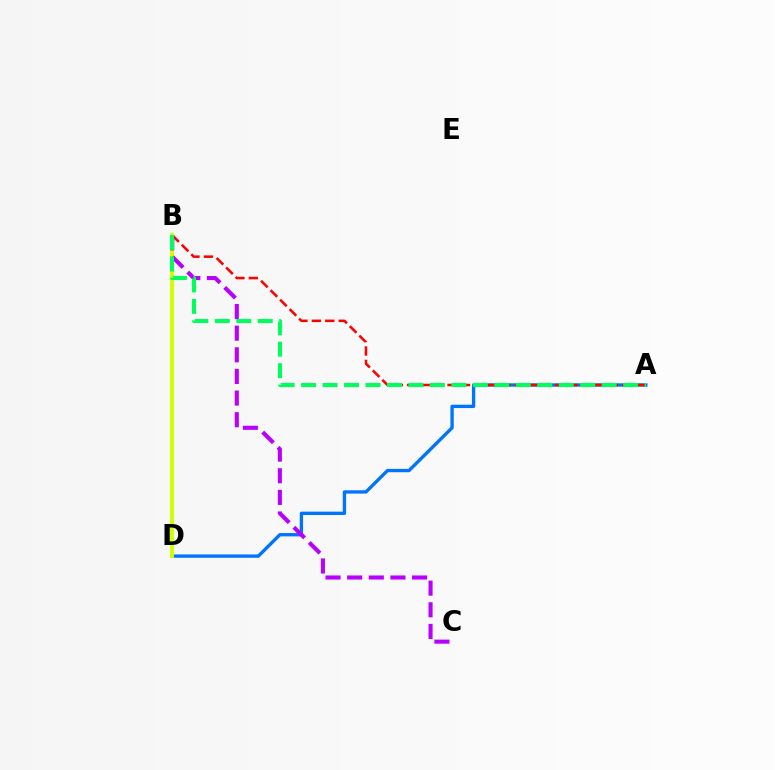{('A', 'D'): [{'color': '#0074ff', 'line_style': 'solid', 'thickness': 2.41}], ('A', 'B'): [{'color': '#ff0000', 'line_style': 'dashed', 'thickness': 1.83}, {'color': '#00ff5c', 'line_style': 'dashed', 'thickness': 2.92}], ('B', 'D'): [{'color': '#d1ff00', 'line_style': 'solid', 'thickness': 2.85}], ('B', 'C'): [{'color': '#b900ff', 'line_style': 'dashed', 'thickness': 2.94}]}